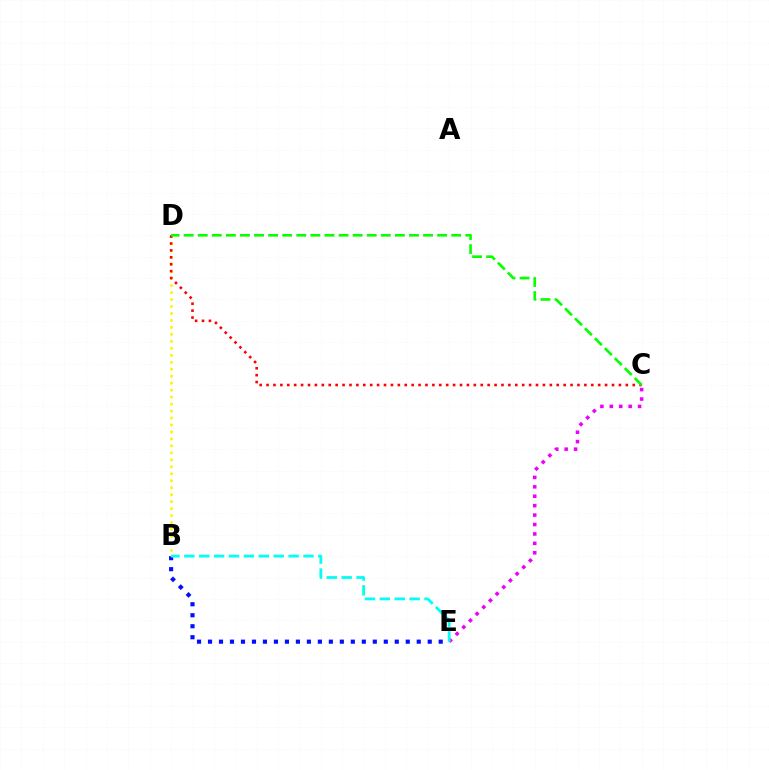{('C', 'E'): [{'color': '#ee00ff', 'line_style': 'dotted', 'thickness': 2.56}], ('B', 'E'): [{'color': '#0010ff', 'line_style': 'dotted', 'thickness': 2.98}, {'color': '#00fff6', 'line_style': 'dashed', 'thickness': 2.02}], ('B', 'D'): [{'color': '#fcf500', 'line_style': 'dotted', 'thickness': 1.89}], ('C', 'D'): [{'color': '#ff0000', 'line_style': 'dotted', 'thickness': 1.88}, {'color': '#08ff00', 'line_style': 'dashed', 'thickness': 1.91}]}